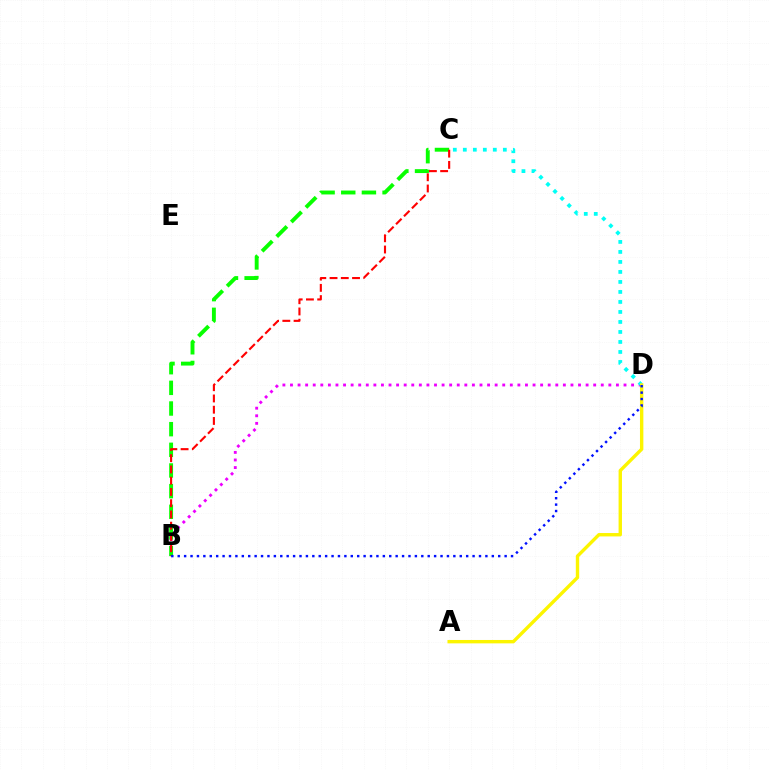{('B', 'D'): [{'color': '#ee00ff', 'line_style': 'dotted', 'thickness': 2.06}, {'color': '#0010ff', 'line_style': 'dotted', 'thickness': 1.74}], ('C', 'D'): [{'color': '#00fff6', 'line_style': 'dotted', 'thickness': 2.72}], ('B', 'C'): [{'color': '#08ff00', 'line_style': 'dashed', 'thickness': 2.81}, {'color': '#ff0000', 'line_style': 'dashed', 'thickness': 1.53}], ('A', 'D'): [{'color': '#fcf500', 'line_style': 'solid', 'thickness': 2.44}]}